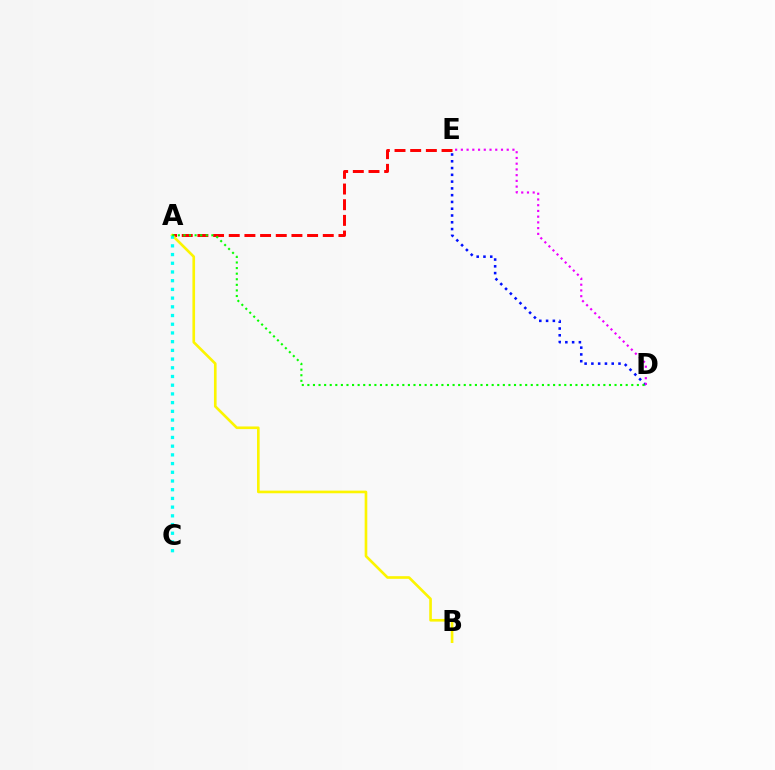{('A', 'E'): [{'color': '#ff0000', 'line_style': 'dashed', 'thickness': 2.13}], ('A', 'B'): [{'color': '#fcf500', 'line_style': 'solid', 'thickness': 1.9}], ('A', 'C'): [{'color': '#00fff6', 'line_style': 'dotted', 'thickness': 2.37}], ('D', 'E'): [{'color': '#0010ff', 'line_style': 'dotted', 'thickness': 1.84}, {'color': '#ee00ff', 'line_style': 'dotted', 'thickness': 1.56}], ('A', 'D'): [{'color': '#08ff00', 'line_style': 'dotted', 'thickness': 1.52}]}